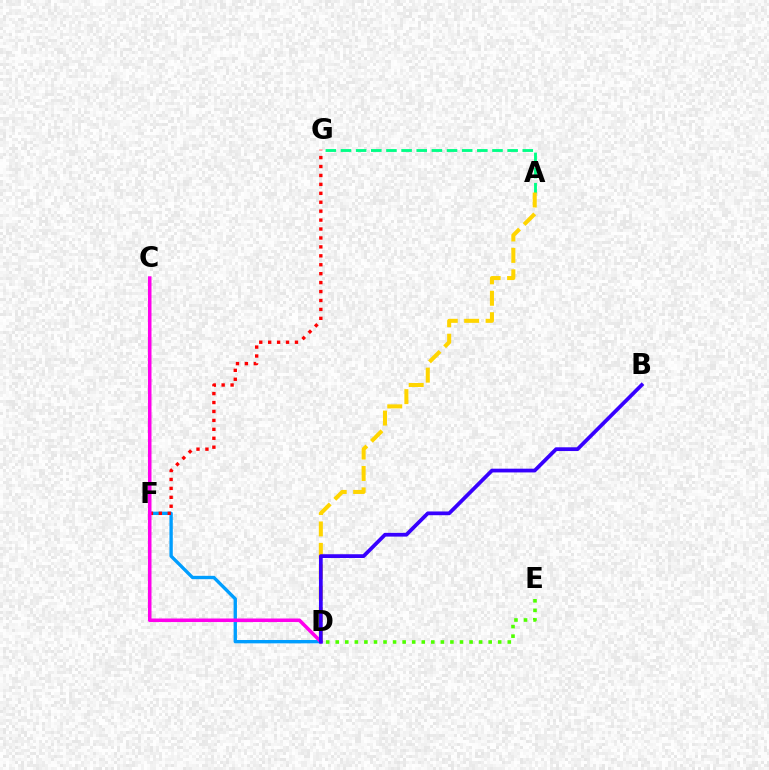{('A', 'G'): [{'color': '#00ff86', 'line_style': 'dashed', 'thickness': 2.06}], ('A', 'D'): [{'color': '#ffd500', 'line_style': 'dashed', 'thickness': 2.91}], ('D', 'F'): [{'color': '#009eff', 'line_style': 'solid', 'thickness': 2.41}], ('F', 'G'): [{'color': '#ff0000', 'line_style': 'dotted', 'thickness': 2.43}], ('C', 'D'): [{'color': '#ff00ed', 'line_style': 'solid', 'thickness': 2.55}], ('B', 'D'): [{'color': '#3700ff', 'line_style': 'solid', 'thickness': 2.7}], ('D', 'E'): [{'color': '#4fff00', 'line_style': 'dotted', 'thickness': 2.6}]}